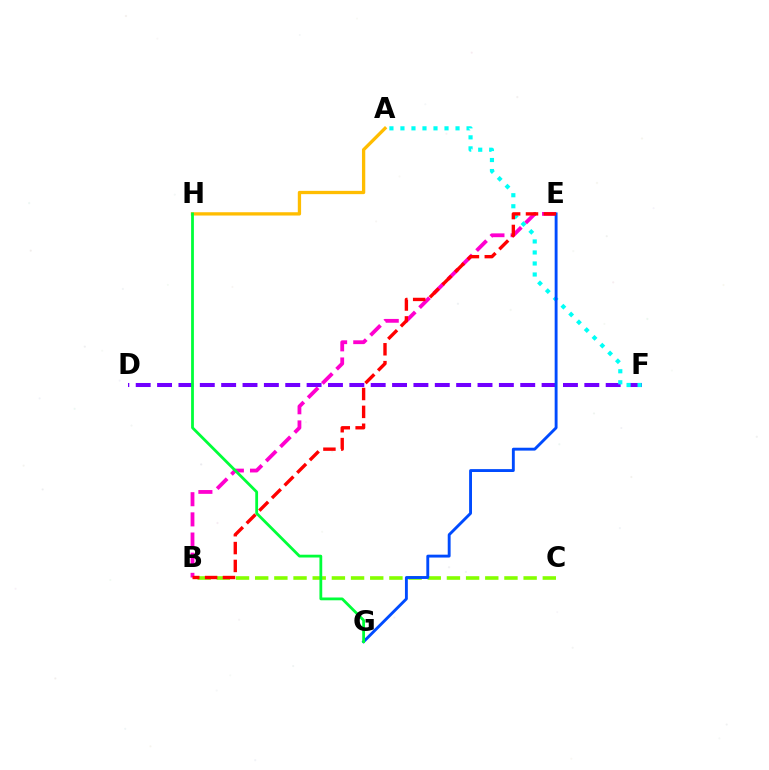{('D', 'F'): [{'color': '#7200ff', 'line_style': 'dashed', 'thickness': 2.9}], ('B', 'C'): [{'color': '#84ff00', 'line_style': 'dashed', 'thickness': 2.6}], ('A', 'F'): [{'color': '#00fff6', 'line_style': 'dotted', 'thickness': 2.99}], ('B', 'E'): [{'color': '#ff00cf', 'line_style': 'dashed', 'thickness': 2.74}, {'color': '#ff0000', 'line_style': 'dashed', 'thickness': 2.43}], ('E', 'G'): [{'color': '#004bff', 'line_style': 'solid', 'thickness': 2.07}], ('A', 'H'): [{'color': '#ffbd00', 'line_style': 'solid', 'thickness': 2.37}], ('G', 'H'): [{'color': '#00ff39', 'line_style': 'solid', 'thickness': 2.01}]}